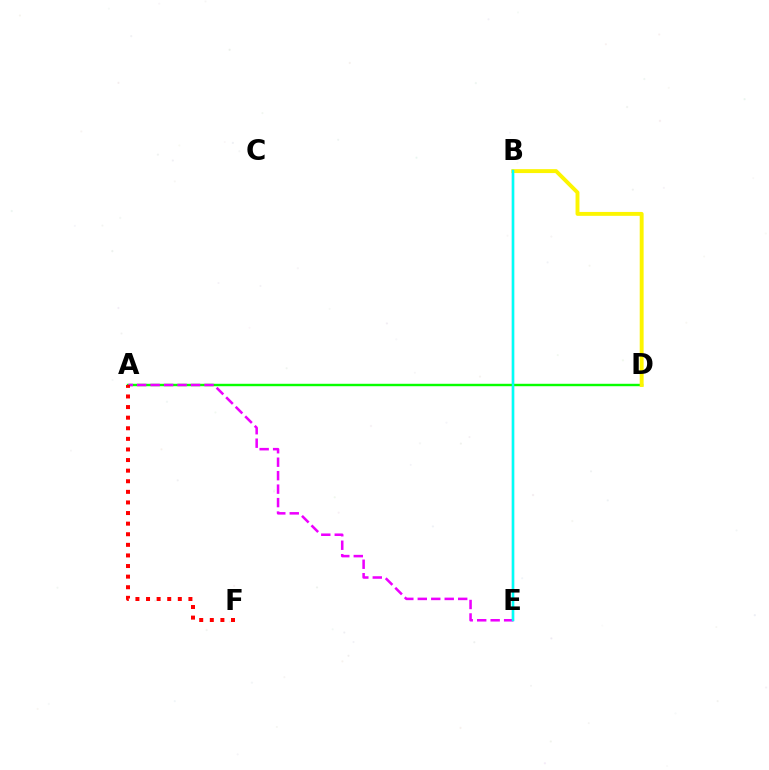{('B', 'E'): [{'color': '#0010ff', 'line_style': 'solid', 'thickness': 1.54}, {'color': '#00fff6', 'line_style': 'solid', 'thickness': 1.76}], ('A', 'D'): [{'color': '#08ff00', 'line_style': 'solid', 'thickness': 1.74}], ('B', 'D'): [{'color': '#fcf500', 'line_style': 'solid', 'thickness': 2.81}], ('A', 'E'): [{'color': '#ee00ff', 'line_style': 'dashed', 'thickness': 1.83}], ('A', 'F'): [{'color': '#ff0000', 'line_style': 'dotted', 'thickness': 2.88}]}